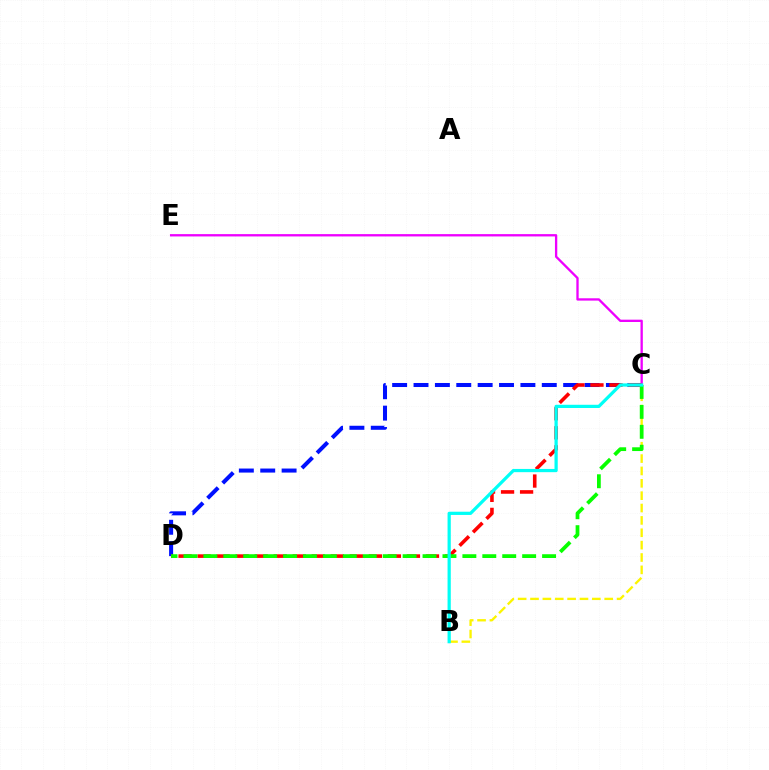{('C', 'D'): [{'color': '#0010ff', 'line_style': 'dashed', 'thickness': 2.9}, {'color': '#ff0000', 'line_style': 'dashed', 'thickness': 2.59}, {'color': '#08ff00', 'line_style': 'dashed', 'thickness': 2.71}], ('C', 'E'): [{'color': '#ee00ff', 'line_style': 'solid', 'thickness': 1.67}], ('B', 'C'): [{'color': '#fcf500', 'line_style': 'dashed', 'thickness': 1.68}, {'color': '#00fff6', 'line_style': 'solid', 'thickness': 2.32}]}